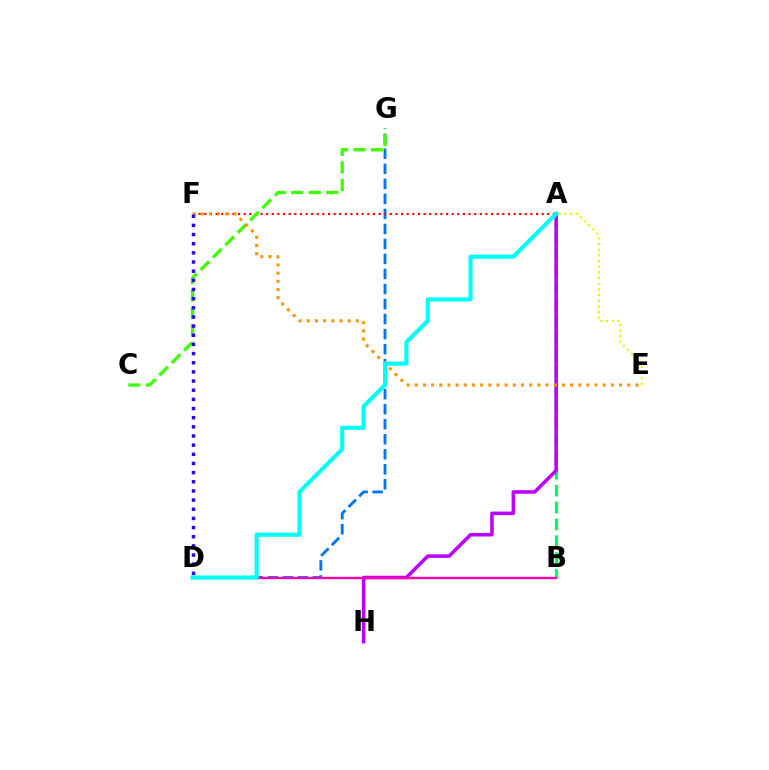{('A', 'B'): [{'color': '#00ff5c', 'line_style': 'dashed', 'thickness': 2.29}], ('D', 'G'): [{'color': '#0074ff', 'line_style': 'dashed', 'thickness': 2.04}], ('A', 'F'): [{'color': '#ff0000', 'line_style': 'dotted', 'thickness': 1.53}], ('C', 'G'): [{'color': '#3dff00', 'line_style': 'dashed', 'thickness': 2.38}], ('A', 'H'): [{'color': '#b900ff', 'line_style': 'solid', 'thickness': 2.54}], ('B', 'D'): [{'color': '#ff00ac', 'line_style': 'solid', 'thickness': 1.7}], ('E', 'F'): [{'color': '#ff9400', 'line_style': 'dotted', 'thickness': 2.22}], ('A', 'D'): [{'color': '#00fff6', 'line_style': 'solid', 'thickness': 2.97}], ('D', 'F'): [{'color': '#2500ff', 'line_style': 'dotted', 'thickness': 2.49}], ('A', 'E'): [{'color': '#d1ff00', 'line_style': 'dotted', 'thickness': 1.54}]}